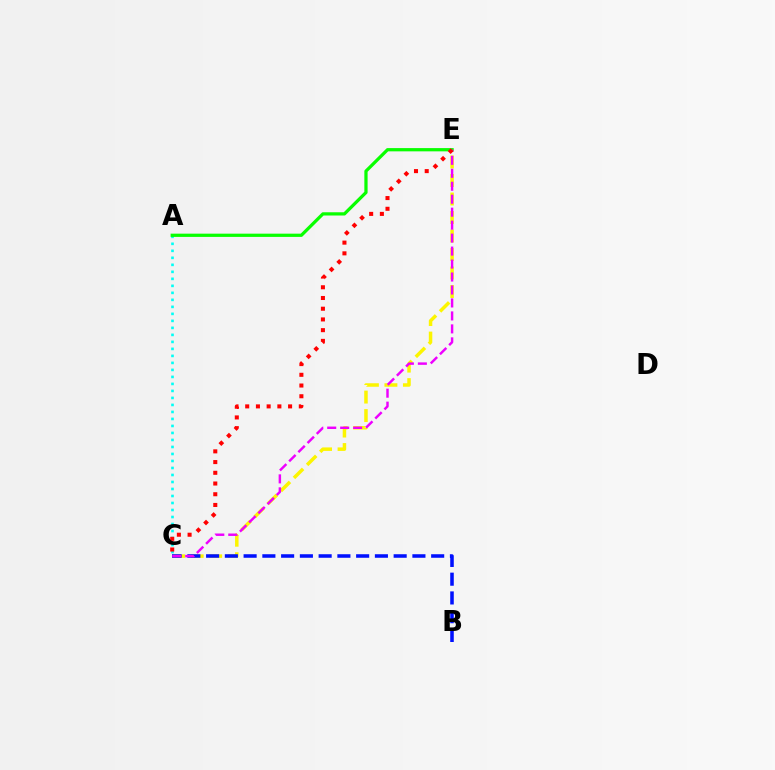{('A', 'C'): [{'color': '#00fff6', 'line_style': 'dotted', 'thickness': 1.9}], ('C', 'E'): [{'color': '#fcf500', 'line_style': 'dashed', 'thickness': 2.51}, {'color': '#ee00ff', 'line_style': 'dashed', 'thickness': 1.76}, {'color': '#ff0000', 'line_style': 'dotted', 'thickness': 2.91}], ('A', 'E'): [{'color': '#08ff00', 'line_style': 'solid', 'thickness': 2.33}], ('B', 'C'): [{'color': '#0010ff', 'line_style': 'dashed', 'thickness': 2.55}]}